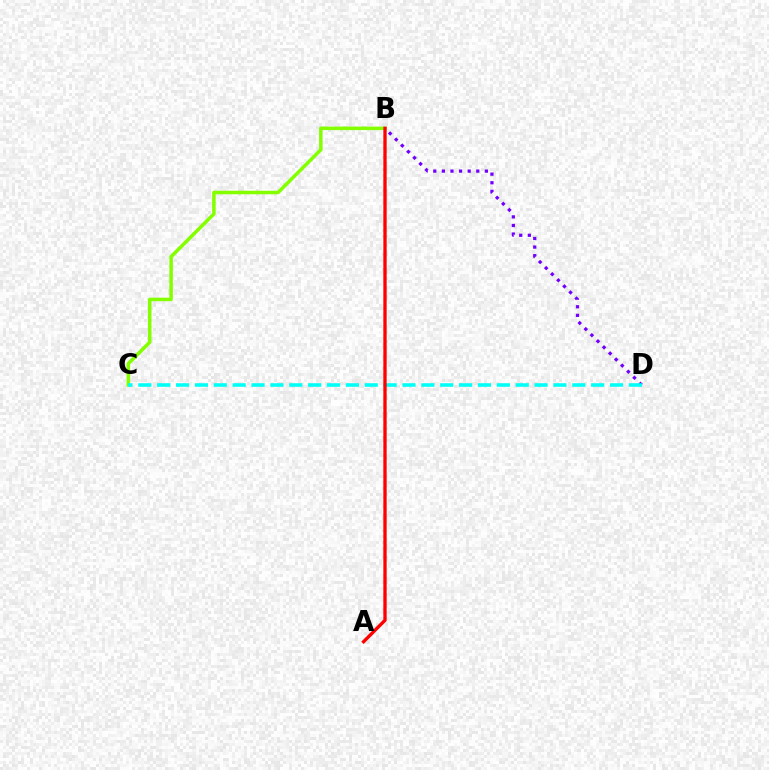{('B', 'D'): [{'color': '#7200ff', 'line_style': 'dotted', 'thickness': 2.34}], ('B', 'C'): [{'color': '#84ff00', 'line_style': 'solid', 'thickness': 2.53}], ('C', 'D'): [{'color': '#00fff6', 'line_style': 'dashed', 'thickness': 2.56}], ('A', 'B'): [{'color': '#ff0000', 'line_style': 'solid', 'thickness': 2.4}]}